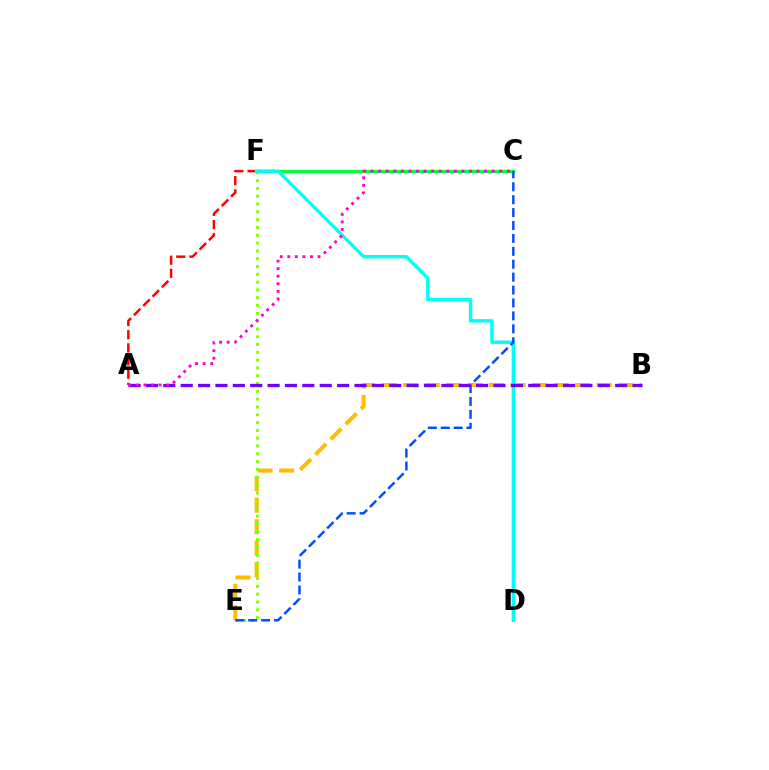{('C', 'F'): [{'color': '#00ff39', 'line_style': 'solid', 'thickness': 2.38}], ('B', 'E'): [{'color': '#ffbd00', 'line_style': 'dashed', 'thickness': 2.92}], ('E', 'F'): [{'color': '#84ff00', 'line_style': 'dotted', 'thickness': 2.12}], ('A', 'F'): [{'color': '#ff0000', 'line_style': 'dashed', 'thickness': 1.79}], ('D', 'F'): [{'color': '#00fff6', 'line_style': 'solid', 'thickness': 2.46}], ('C', 'E'): [{'color': '#004bff', 'line_style': 'dashed', 'thickness': 1.75}], ('A', 'B'): [{'color': '#7200ff', 'line_style': 'dashed', 'thickness': 2.36}], ('A', 'C'): [{'color': '#ff00cf', 'line_style': 'dotted', 'thickness': 2.06}]}